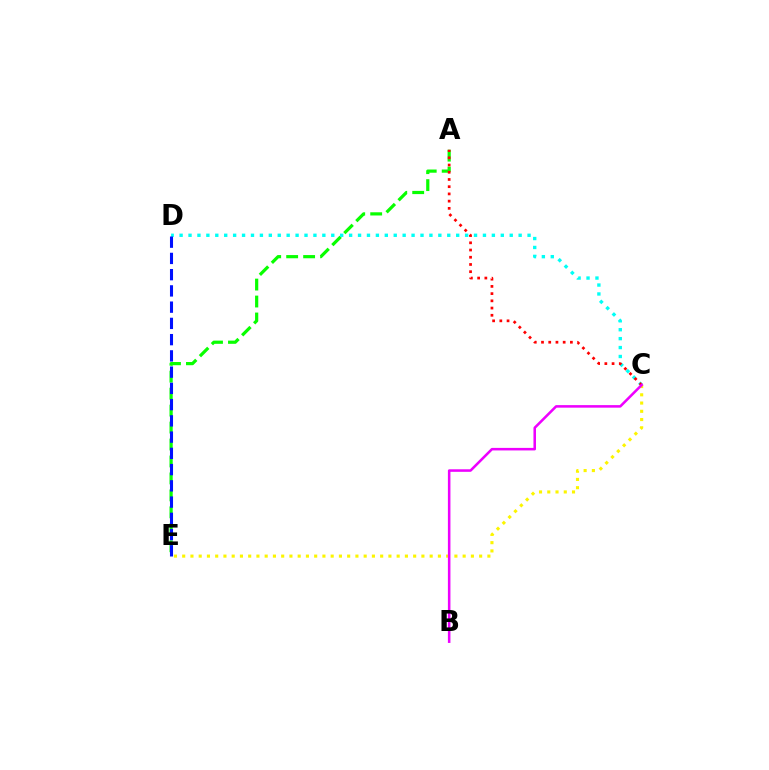{('A', 'E'): [{'color': '#08ff00', 'line_style': 'dashed', 'thickness': 2.3}], ('C', 'D'): [{'color': '#00fff6', 'line_style': 'dotted', 'thickness': 2.42}], ('D', 'E'): [{'color': '#0010ff', 'line_style': 'dashed', 'thickness': 2.21}], ('C', 'E'): [{'color': '#fcf500', 'line_style': 'dotted', 'thickness': 2.24}], ('A', 'C'): [{'color': '#ff0000', 'line_style': 'dotted', 'thickness': 1.96}], ('B', 'C'): [{'color': '#ee00ff', 'line_style': 'solid', 'thickness': 1.83}]}